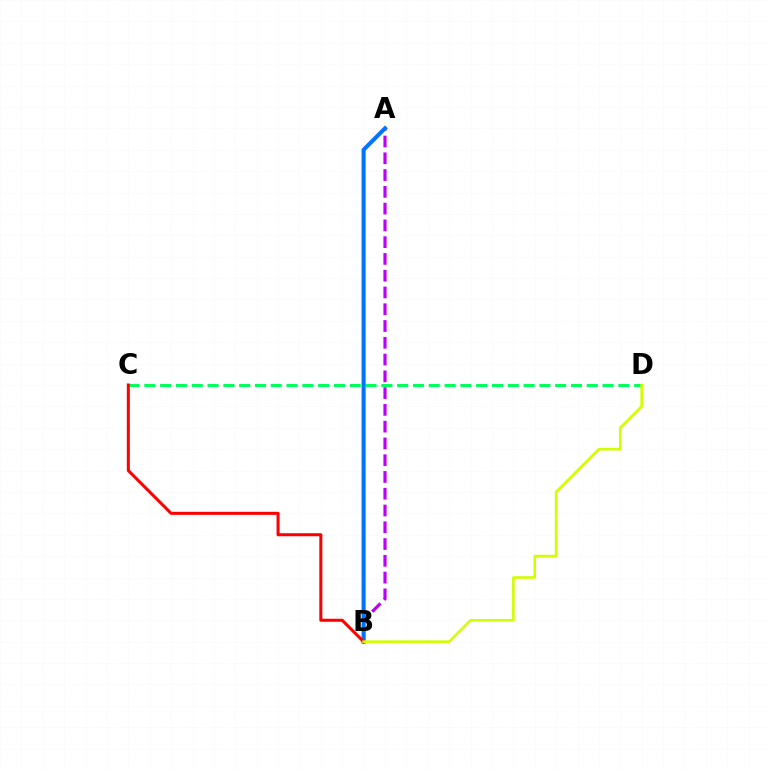{('C', 'D'): [{'color': '#00ff5c', 'line_style': 'dashed', 'thickness': 2.15}], ('A', 'B'): [{'color': '#b900ff', 'line_style': 'dashed', 'thickness': 2.28}, {'color': '#0074ff', 'line_style': 'solid', 'thickness': 2.92}], ('B', 'C'): [{'color': '#ff0000', 'line_style': 'solid', 'thickness': 2.19}], ('B', 'D'): [{'color': '#d1ff00', 'line_style': 'solid', 'thickness': 1.88}]}